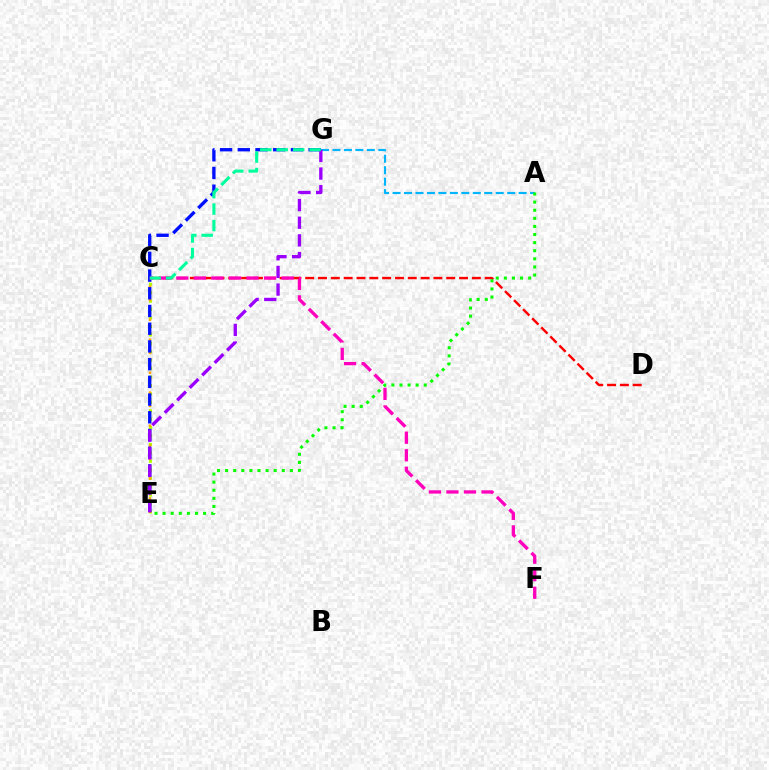{('C', 'E'): [{'color': '#b3ff00', 'line_style': 'dotted', 'thickness': 2.29}, {'color': '#ffa500', 'line_style': 'dotted', 'thickness': 1.8}], ('A', 'G'): [{'color': '#00b5ff', 'line_style': 'dashed', 'thickness': 1.56}], ('C', 'D'): [{'color': '#ff0000', 'line_style': 'dashed', 'thickness': 1.74}], ('E', 'G'): [{'color': '#0010ff', 'line_style': 'dashed', 'thickness': 2.41}, {'color': '#9b00ff', 'line_style': 'dashed', 'thickness': 2.4}], ('C', 'F'): [{'color': '#ff00bd', 'line_style': 'dashed', 'thickness': 2.39}], ('C', 'G'): [{'color': '#00ff9d', 'line_style': 'dashed', 'thickness': 2.23}], ('A', 'E'): [{'color': '#08ff00', 'line_style': 'dotted', 'thickness': 2.2}]}